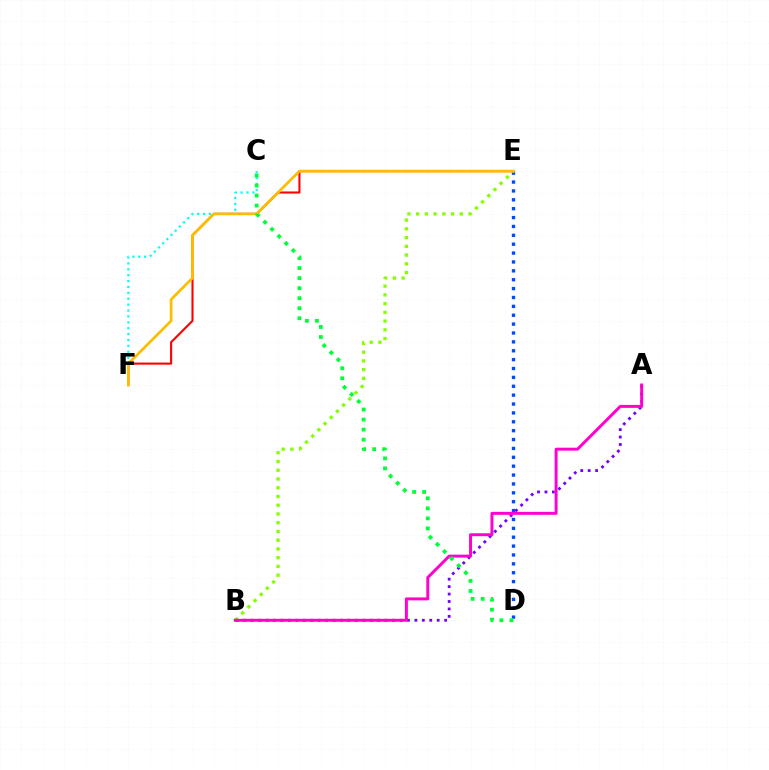{('D', 'E'): [{'color': '#004bff', 'line_style': 'dotted', 'thickness': 2.41}], ('C', 'F'): [{'color': '#00fff6', 'line_style': 'dotted', 'thickness': 1.6}], ('B', 'E'): [{'color': '#84ff00', 'line_style': 'dotted', 'thickness': 2.37}], ('A', 'B'): [{'color': '#7200ff', 'line_style': 'dotted', 'thickness': 2.02}, {'color': '#ff00cf', 'line_style': 'solid', 'thickness': 2.13}], ('E', 'F'): [{'color': '#ff0000', 'line_style': 'solid', 'thickness': 1.51}, {'color': '#ffbd00', 'line_style': 'solid', 'thickness': 1.96}], ('C', 'D'): [{'color': '#00ff39', 'line_style': 'dotted', 'thickness': 2.73}]}